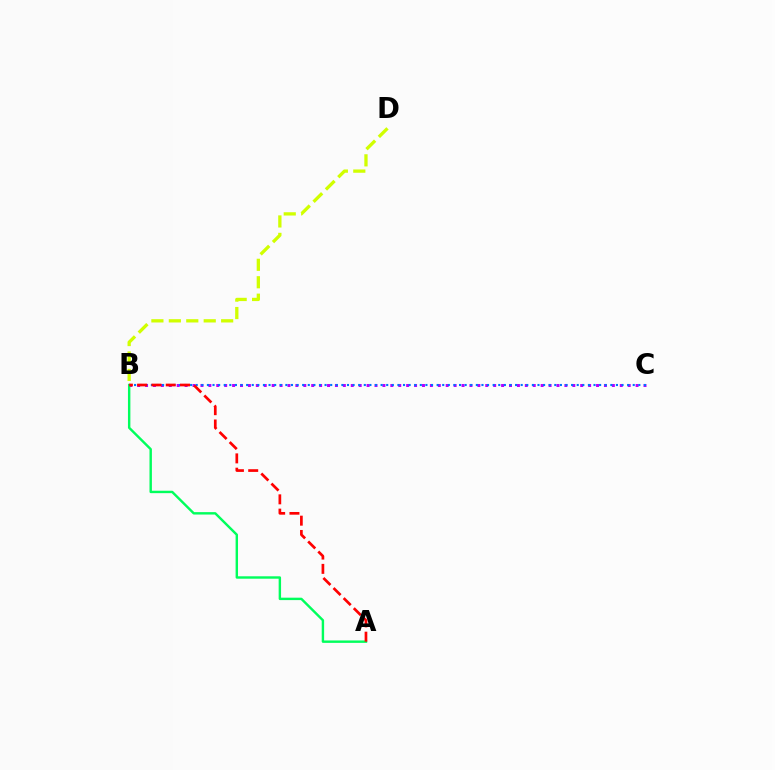{('B', 'C'): [{'color': '#b900ff', 'line_style': 'dotted', 'thickness': 2.15}, {'color': '#0074ff', 'line_style': 'dotted', 'thickness': 1.52}], ('B', 'D'): [{'color': '#d1ff00', 'line_style': 'dashed', 'thickness': 2.37}], ('A', 'B'): [{'color': '#00ff5c', 'line_style': 'solid', 'thickness': 1.74}, {'color': '#ff0000', 'line_style': 'dashed', 'thickness': 1.94}]}